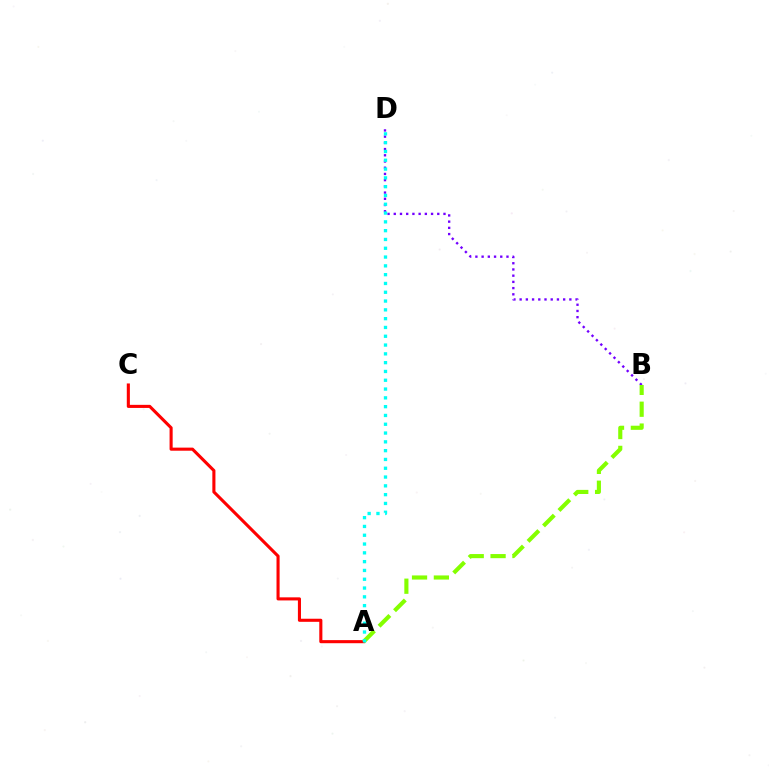{('B', 'D'): [{'color': '#7200ff', 'line_style': 'dotted', 'thickness': 1.69}], ('A', 'C'): [{'color': '#ff0000', 'line_style': 'solid', 'thickness': 2.22}], ('A', 'B'): [{'color': '#84ff00', 'line_style': 'dashed', 'thickness': 2.97}], ('A', 'D'): [{'color': '#00fff6', 'line_style': 'dotted', 'thickness': 2.39}]}